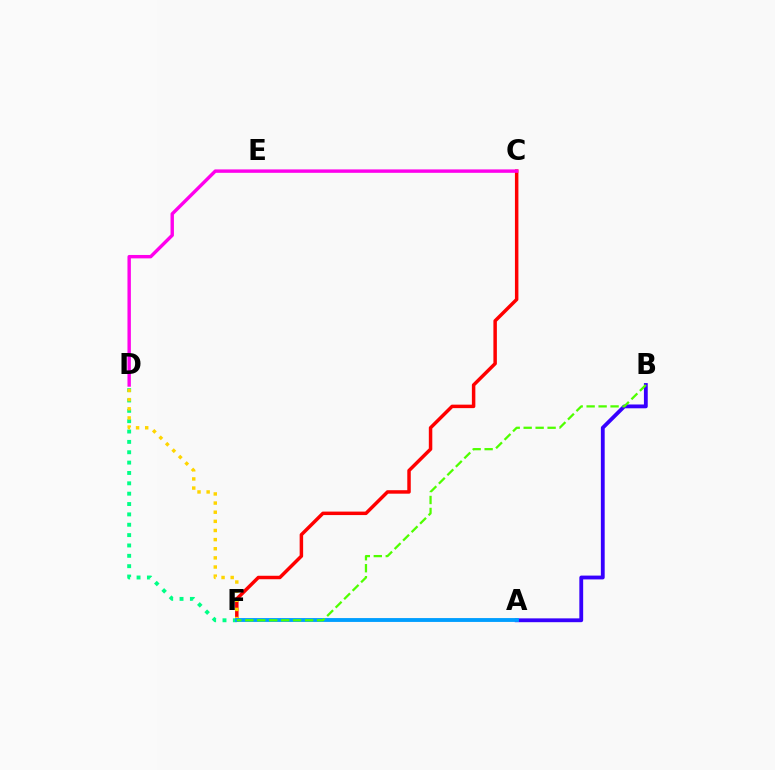{('C', 'F'): [{'color': '#ff0000', 'line_style': 'solid', 'thickness': 2.5}], ('D', 'F'): [{'color': '#00ff86', 'line_style': 'dotted', 'thickness': 2.81}, {'color': '#ffd500', 'line_style': 'dotted', 'thickness': 2.48}], ('A', 'B'): [{'color': '#3700ff', 'line_style': 'solid', 'thickness': 2.75}], ('A', 'F'): [{'color': '#009eff', 'line_style': 'solid', 'thickness': 2.78}], ('C', 'D'): [{'color': '#ff00ed', 'line_style': 'solid', 'thickness': 2.45}], ('B', 'F'): [{'color': '#4fff00', 'line_style': 'dashed', 'thickness': 1.63}]}